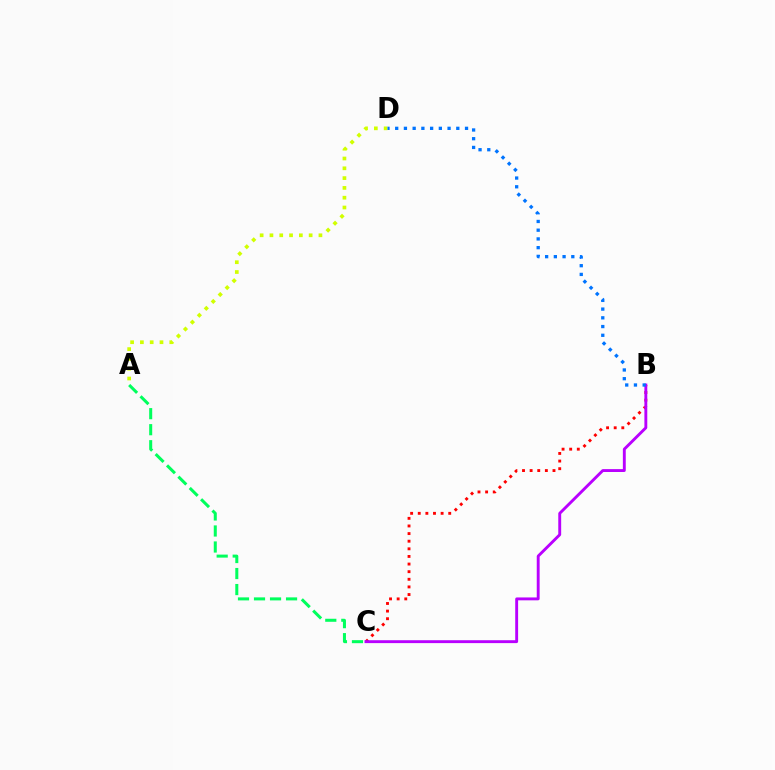{('A', 'C'): [{'color': '#00ff5c', 'line_style': 'dashed', 'thickness': 2.18}], ('B', 'C'): [{'color': '#ff0000', 'line_style': 'dotted', 'thickness': 2.07}, {'color': '#b900ff', 'line_style': 'solid', 'thickness': 2.08}], ('A', 'D'): [{'color': '#d1ff00', 'line_style': 'dotted', 'thickness': 2.66}], ('B', 'D'): [{'color': '#0074ff', 'line_style': 'dotted', 'thickness': 2.37}]}